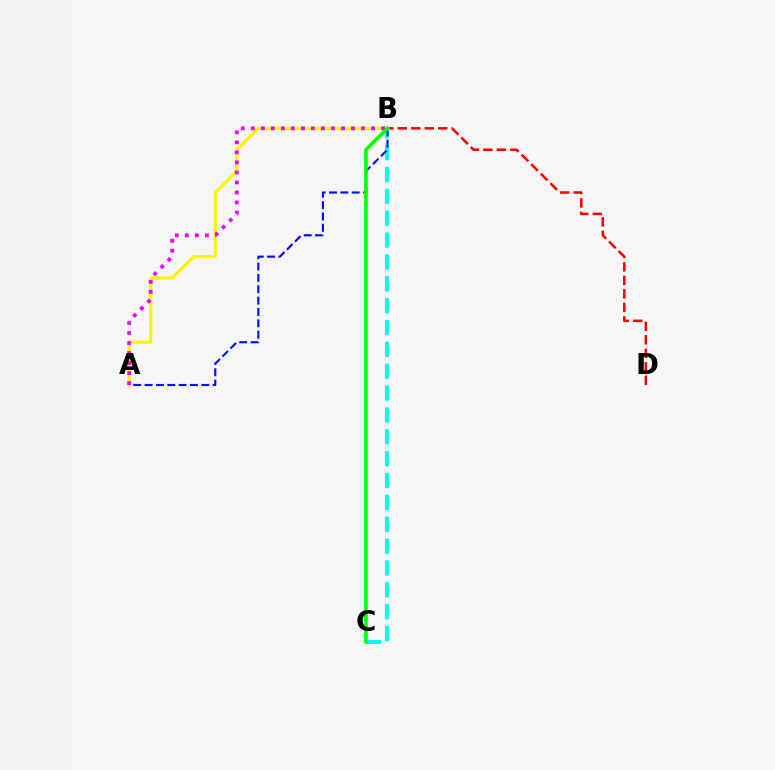{('B', 'C'): [{'color': '#00fff6', 'line_style': 'dashed', 'thickness': 2.97}, {'color': '#08ff00', 'line_style': 'solid', 'thickness': 2.62}], ('B', 'D'): [{'color': '#ff0000', 'line_style': 'dashed', 'thickness': 1.83}], ('A', 'B'): [{'color': '#0010ff', 'line_style': 'dashed', 'thickness': 1.54}, {'color': '#fcf500', 'line_style': 'solid', 'thickness': 2.28}, {'color': '#ee00ff', 'line_style': 'dotted', 'thickness': 2.72}]}